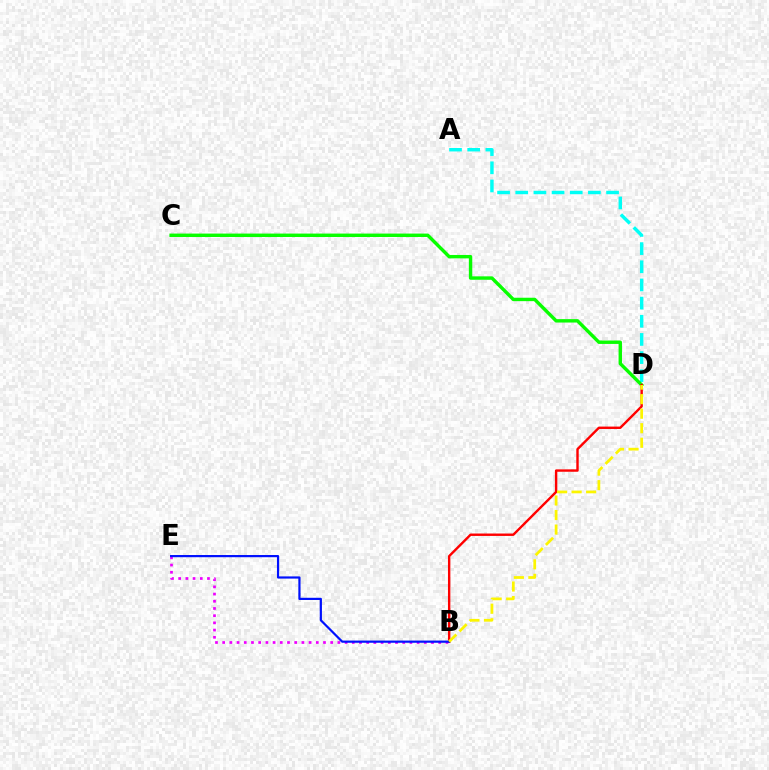{('A', 'D'): [{'color': '#00fff6', 'line_style': 'dashed', 'thickness': 2.47}], ('B', 'E'): [{'color': '#ee00ff', 'line_style': 'dotted', 'thickness': 1.96}, {'color': '#0010ff', 'line_style': 'solid', 'thickness': 1.58}], ('C', 'D'): [{'color': '#08ff00', 'line_style': 'solid', 'thickness': 2.46}], ('B', 'D'): [{'color': '#ff0000', 'line_style': 'solid', 'thickness': 1.73}, {'color': '#fcf500', 'line_style': 'dashed', 'thickness': 1.97}]}